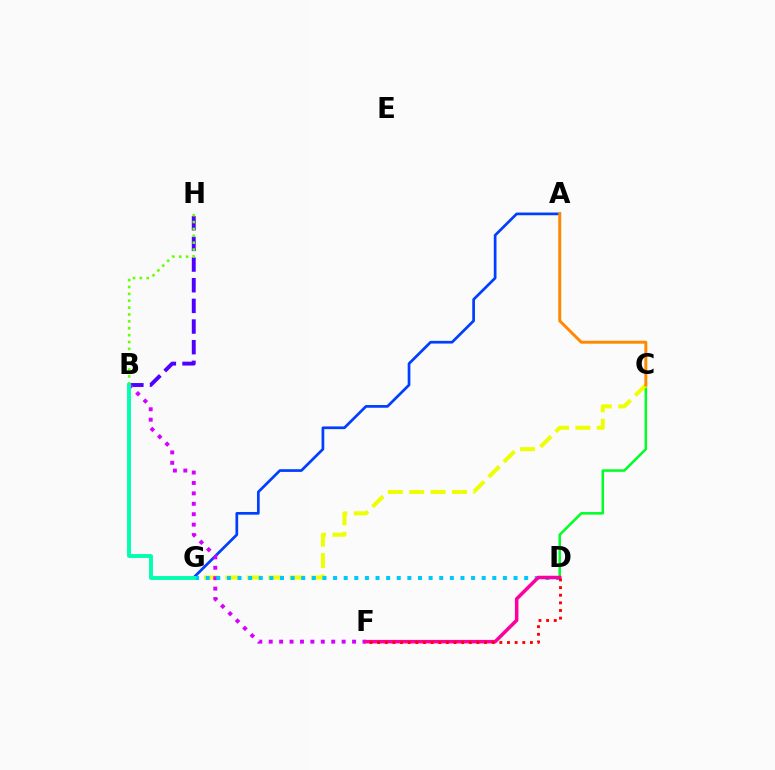{('C', 'D'): [{'color': '#00ff27', 'line_style': 'solid', 'thickness': 1.82}], ('C', 'G'): [{'color': '#eeff00', 'line_style': 'dashed', 'thickness': 2.91}], ('A', 'G'): [{'color': '#003fff', 'line_style': 'solid', 'thickness': 1.95}], ('B', 'H'): [{'color': '#4f00ff', 'line_style': 'dashed', 'thickness': 2.81}, {'color': '#66ff00', 'line_style': 'dotted', 'thickness': 1.87}], ('B', 'F'): [{'color': '#d600ff', 'line_style': 'dotted', 'thickness': 2.83}], ('D', 'G'): [{'color': '#00c7ff', 'line_style': 'dotted', 'thickness': 2.88}], ('D', 'F'): [{'color': '#ff00a0', 'line_style': 'solid', 'thickness': 2.52}, {'color': '#ff0000', 'line_style': 'dotted', 'thickness': 2.08}], ('A', 'C'): [{'color': '#ff8800', 'line_style': 'solid', 'thickness': 2.12}], ('B', 'G'): [{'color': '#00ffaf', 'line_style': 'solid', 'thickness': 2.8}]}